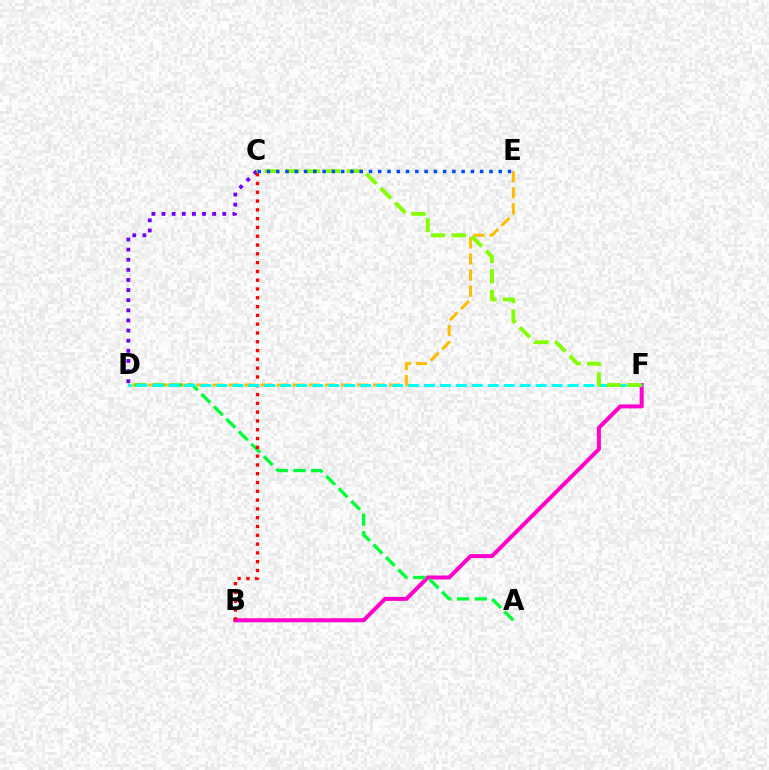{('C', 'D'): [{'color': '#7200ff', 'line_style': 'dotted', 'thickness': 2.75}], ('D', 'E'): [{'color': '#ffbd00', 'line_style': 'dashed', 'thickness': 2.18}], ('B', 'F'): [{'color': '#ff00cf', 'line_style': 'solid', 'thickness': 2.89}], ('A', 'D'): [{'color': '#00ff39', 'line_style': 'dashed', 'thickness': 2.4}], ('B', 'C'): [{'color': '#ff0000', 'line_style': 'dotted', 'thickness': 2.39}], ('D', 'F'): [{'color': '#00fff6', 'line_style': 'dashed', 'thickness': 2.17}], ('C', 'F'): [{'color': '#84ff00', 'line_style': 'dashed', 'thickness': 2.79}], ('C', 'E'): [{'color': '#004bff', 'line_style': 'dotted', 'thickness': 2.52}]}